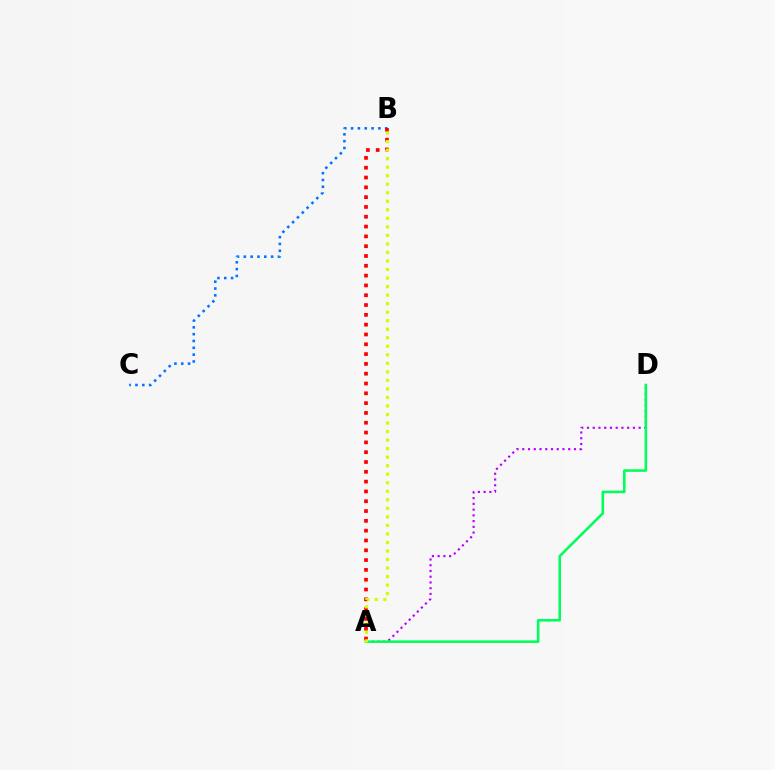{('B', 'C'): [{'color': '#0074ff', 'line_style': 'dotted', 'thickness': 1.85}], ('A', 'B'): [{'color': '#ff0000', 'line_style': 'dotted', 'thickness': 2.67}, {'color': '#d1ff00', 'line_style': 'dotted', 'thickness': 2.32}], ('A', 'D'): [{'color': '#b900ff', 'line_style': 'dotted', 'thickness': 1.56}, {'color': '#00ff5c', 'line_style': 'solid', 'thickness': 1.86}]}